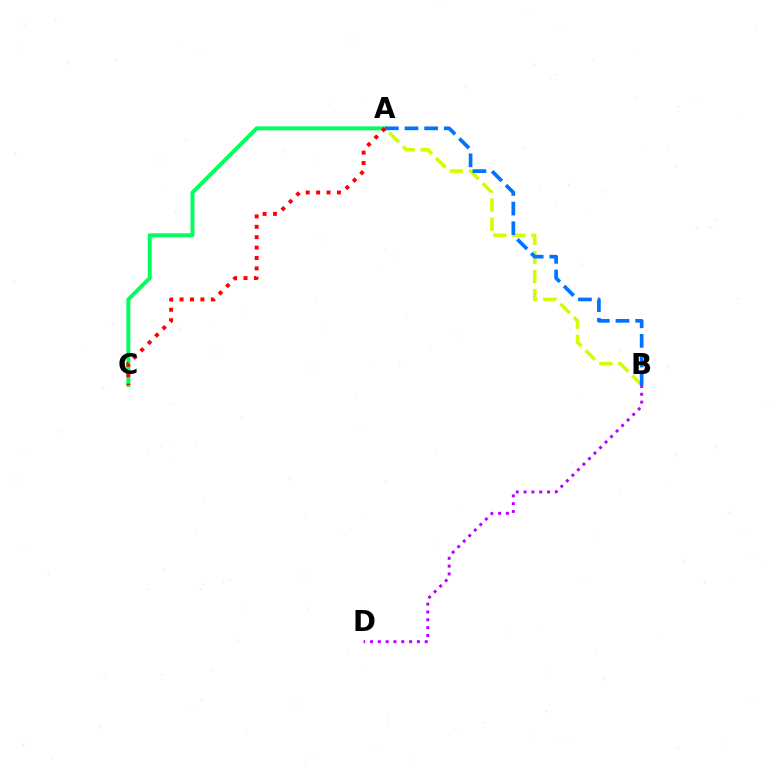{('A', 'B'): [{'color': '#d1ff00', 'line_style': 'dashed', 'thickness': 2.58}, {'color': '#0074ff', 'line_style': 'dashed', 'thickness': 2.67}], ('A', 'C'): [{'color': '#00ff5c', 'line_style': 'solid', 'thickness': 2.83}, {'color': '#ff0000', 'line_style': 'dotted', 'thickness': 2.83}], ('B', 'D'): [{'color': '#b900ff', 'line_style': 'dotted', 'thickness': 2.12}]}